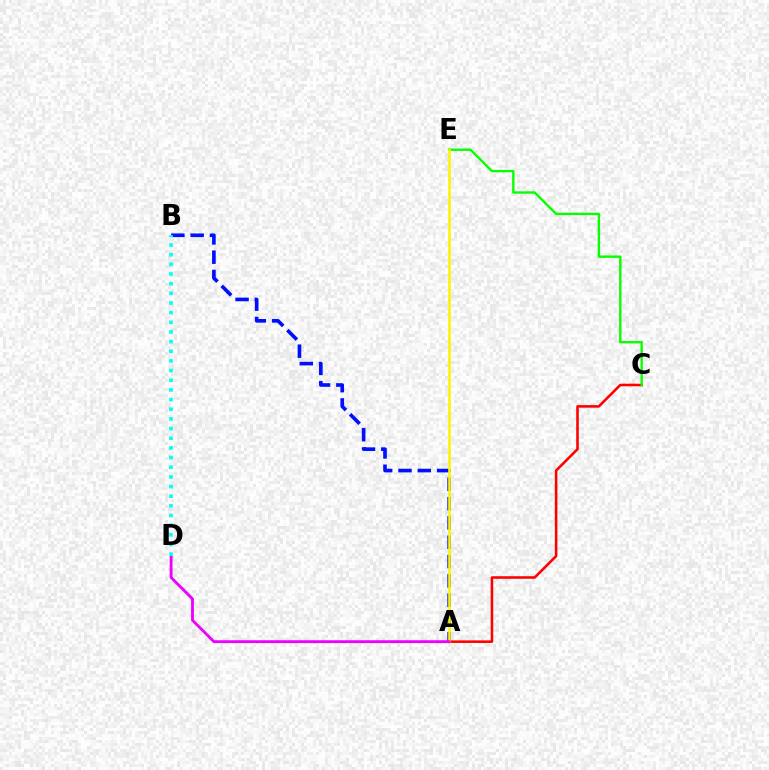{('A', 'C'): [{'color': '#ff0000', 'line_style': 'solid', 'thickness': 1.85}], ('C', 'E'): [{'color': '#08ff00', 'line_style': 'solid', 'thickness': 1.71}], ('A', 'B'): [{'color': '#0010ff', 'line_style': 'dashed', 'thickness': 2.62}], ('A', 'E'): [{'color': '#fcf500', 'line_style': 'solid', 'thickness': 1.87}], ('A', 'D'): [{'color': '#ee00ff', 'line_style': 'solid', 'thickness': 2.05}], ('B', 'D'): [{'color': '#00fff6', 'line_style': 'dotted', 'thickness': 2.63}]}